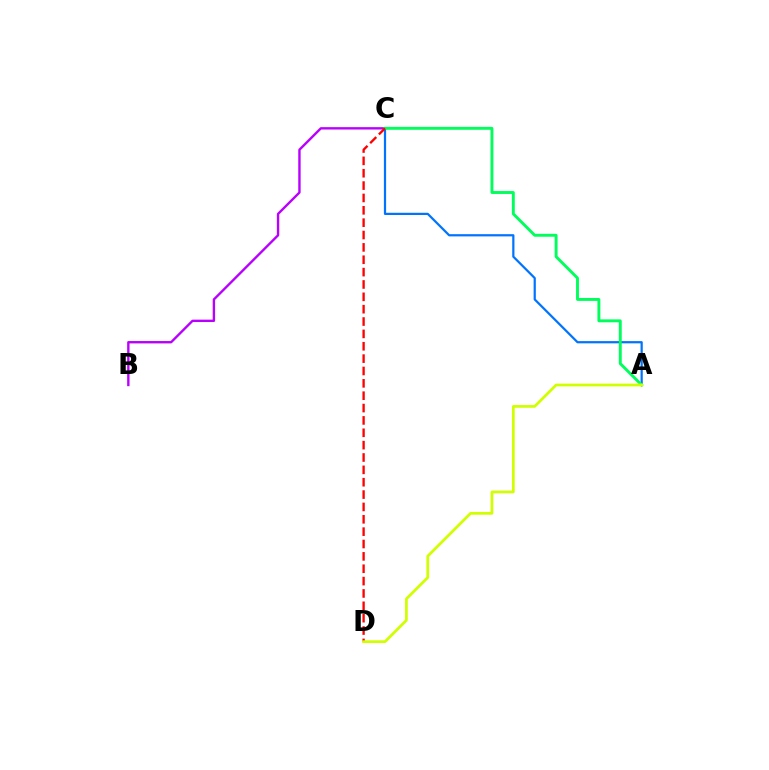{('B', 'C'): [{'color': '#b900ff', 'line_style': 'solid', 'thickness': 1.71}], ('A', 'C'): [{'color': '#0074ff', 'line_style': 'solid', 'thickness': 1.6}, {'color': '#00ff5c', 'line_style': 'solid', 'thickness': 2.09}], ('C', 'D'): [{'color': '#ff0000', 'line_style': 'dashed', 'thickness': 1.68}], ('A', 'D'): [{'color': '#d1ff00', 'line_style': 'solid', 'thickness': 1.98}]}